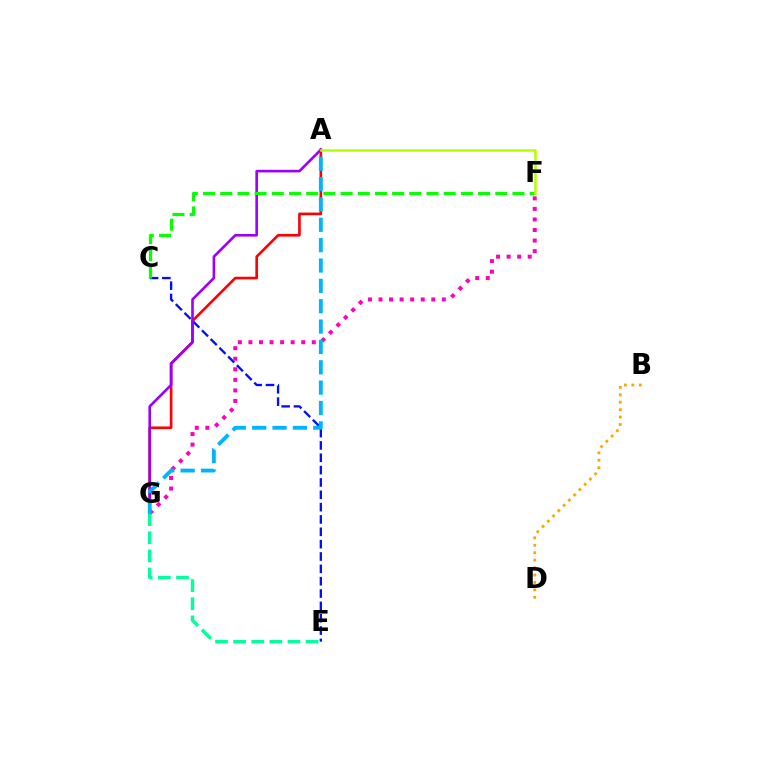{('C', 'E'): [{'color': '#0010ff', 'line_style': 'dashed', 'thickness': 1.68}], ('B', 'D'): [{'color': '#ffa500', 'line_style': 'dotted', 'thickness': 2.02}], ('F', 'G'): [{'color': '#ff00bd', 'line_style': 'dotted', 'thickness': 2.87}], ('A', 'G'): [{'color': '#ff0000', 'line_style': 'solid', 'thickness': 1.9}, {'color': '#9b00ff', 'line_style': 'solid', 'thickness': 1.88}, {'color': '#00b5ff', 'line_style': 'dashed', 'thickness': 2.77}], ('E', 'G'): [{'color': '#00ff9d', 'line_style': 'dashed', 'thickness': 2.46}], ('C', 'F'): [{'color': '#08ff00', 'line_style': 'dashed', 'thickness': 2.34}], ('A', 'F'): [{'color': '#b3ff00', 'line_style': 'solid', 'thickness': 1.81}]}